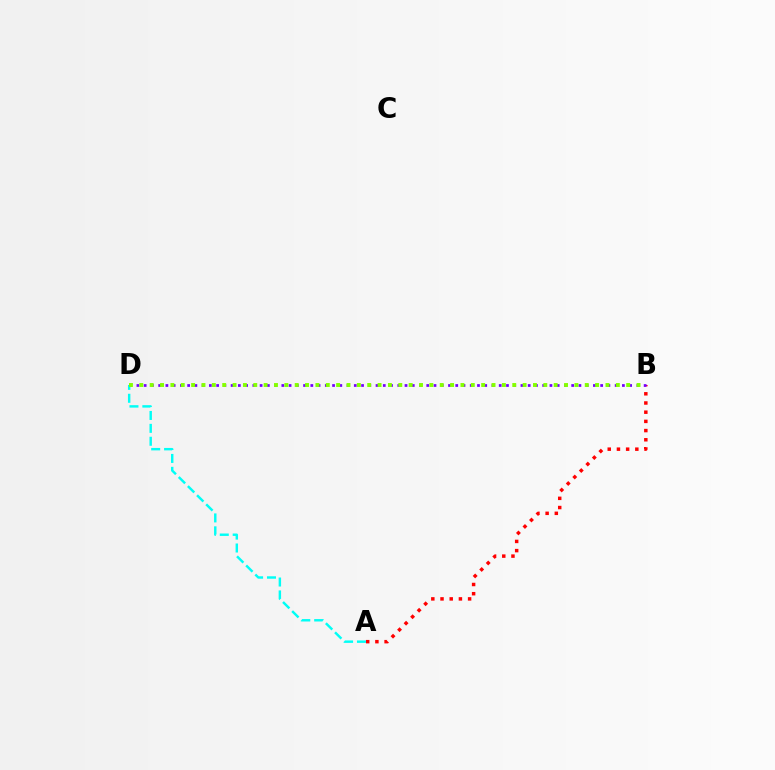{('A', 'B'): [{'color': '#ff0000', 'line_style': 'dotted', 'thickness': 2.5}], ('B', 'D'): [{'color': '#7200ff', 'line_style': 'dotted', 'thickness': 1.97}, {'color': '#84ff00', 'line_style': 'dotted', 'thickness': 2.81}], ('A', 'D'): [{'color': '#00fff6', 'line_style': 'dashed', 'thickness': 1.75}]}